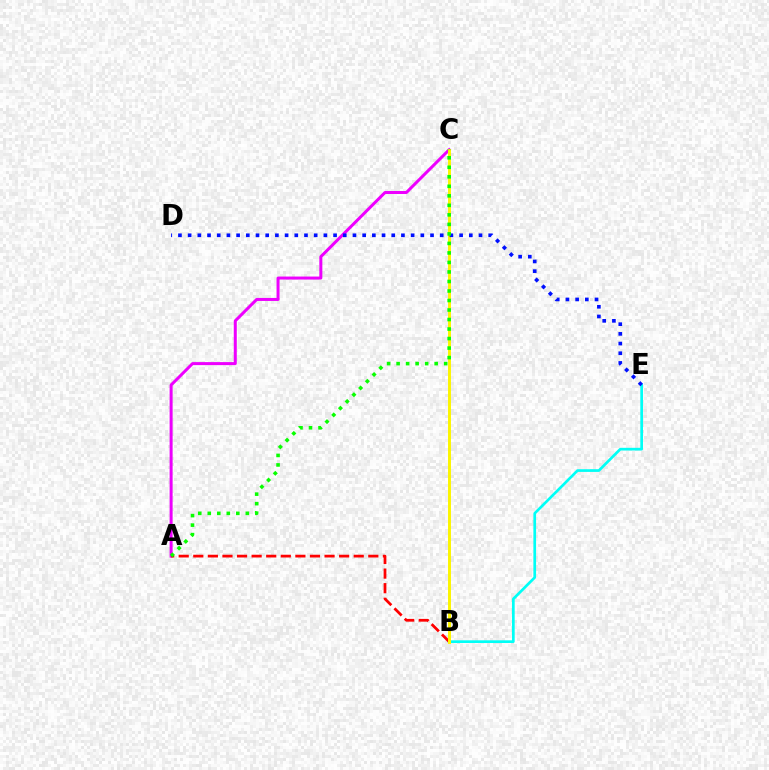{('A', 'C'): [{'color': '#ee00ff', 'line_style': 'solid', 'thickness': 2.17}, {'color': '#08ff00', 'line_style': 'dotted', 'thickness': 2.59}], ('B', 'E'): [{'color': '#00fff6', 'line_style': 'solid', 'thickness': 1.94}], ('A', 'B'): [{'color': '#ff0000', 'line_style': 'dashed', 'thickness': 1.98}], ('B', 'C'): [{'color': '#fcf500', 'line_style': 'solid', 'thickness': 2.12}], ('D', 'E'): [{'color': '#0010ff', 'line_style': 'dotted', 'thickness': 2.63}]}